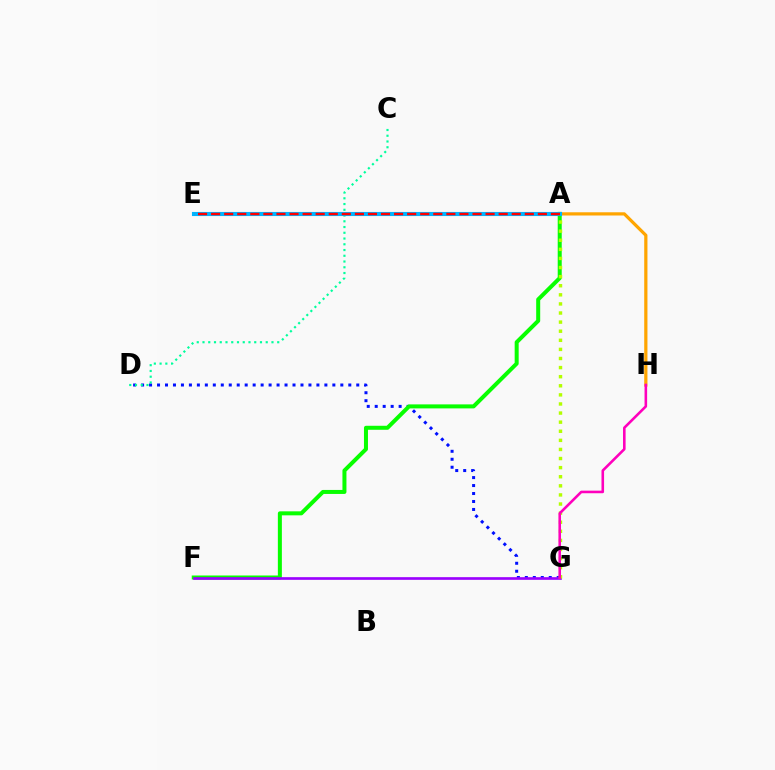{('D', 'G'): [{'color': '#0010ff', 'line_style': 'dotted', 'thickness': 2.17}], ('A', 'H'): [{'color': '#ffa500', 'line_style': 'solid', 'thickness': 2.32}], ('A', 'F'): [{'color': '#08ff00', 'line_style': 'solid', 'thickness': 2.88}], ('F', 'G'): [{'color': '#9b00ff', 'line_style': 'solid', 'thickness': 1.92}], ('A', 'G'): [{'color': '#b3ff00', 'line_style': 'dotted', 'thickness': 2.47}], ('C', 'D'): [{'color': '#00ff9d', 'line_style': 'dotted', 'thickness': 1.56}], ('A', 'E'): [{'color': '#00b5ff', 'line_style': 'solid', 'thickness': 2.96}, {'color': '#ff0000', 'line_style': 'dashed', 'thickness': 1.78}], ('G', 'H'): [{'color': '#ff00bd', 'line_style': 'solid', 'thickness': 1.86}]}